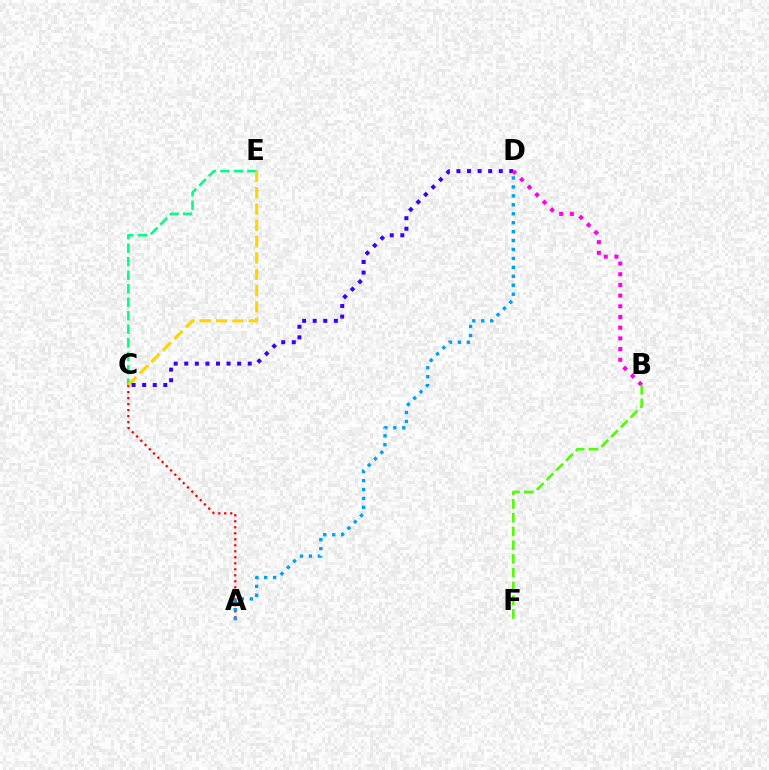{('A', 'C'): [{'color': '#ff0000', 'line_style': 'dotted', 'thickness': 1.63}], ('C', 'E'): [{'color': '#00ff86', 'line_style': 'dashed', 'thickness': 1.84}, {'color': '#ffd500', 'line_style': 'dashed', 'thickness': 2.22}], ('A', 'D'): [{'color': '#009eff', 'line_style': 'dotted', 'thickness': 2.43}], ('C', 'D'): [{'color': '#3700ff', 'line_style': 'dotted', 'thickness': 2.87}], ('B', 'D'): [{'color': '#ff00ed', 'line_style': 'dotted', 'thickness': 2.9}], ('B', 'F'): [{'color': '#4fff00', 'line_style': 'dashed', 'thickness': 1.87}]}